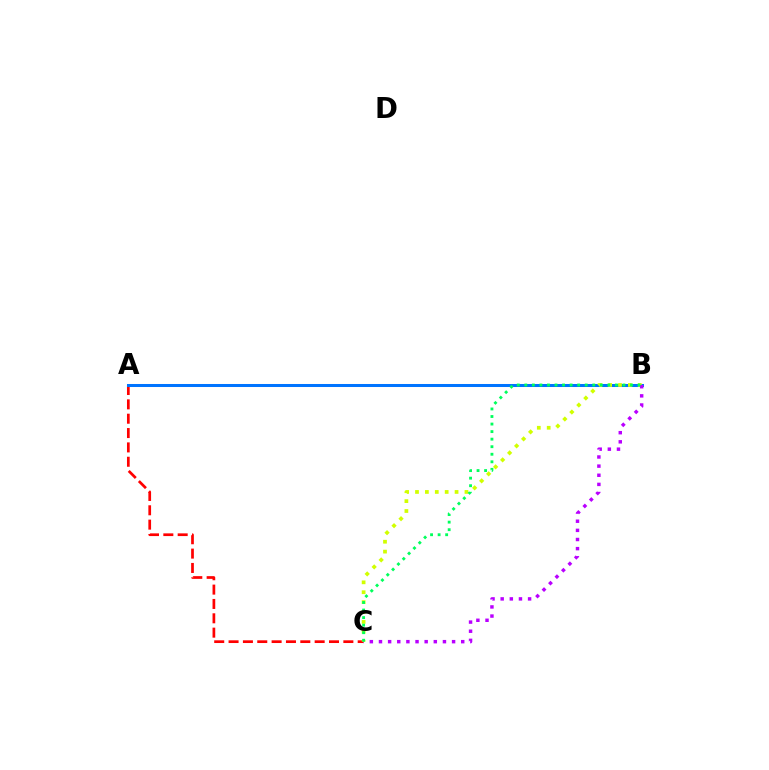{('A', 'C'): [{'color': '#ff0000', 'line_style': 'dashed', 'thickness': 1.95}], ('A', 'B'): [{'color': '#0074ff', 'line_style': 'solid', 'thickness': 2.18}], ('B', 'C'): [{'color': '#d1ff00', 'line_style': 'dotted', 'thickness': 2.69}, {'color': '#b900ff', 'line_style': 'dotted', 'thickness': 2.48}, {'color': '#00ff5c', 'line_style': 'dotted', 'thickness': 2.05}]}